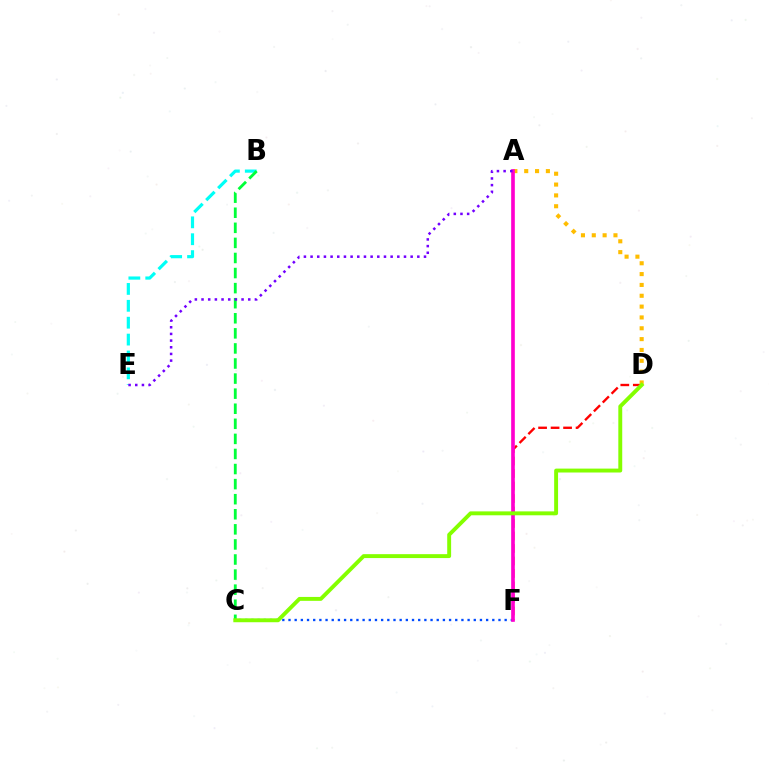{('D', 'F'): [{'color': '#ff0000', 'line_style': 'dashed', 'thickness': 1.7}], ('C', 'F'): [{'color': '#004bff', 'line_style': 'dotted', 'thickness': 1.68}], ('B', 'E'): [{'color': '#00fff6', 'line_style': 'dashed', 'thickness': 2.29}], ('A', 'D'): [{'color': '#ffbd00', 'line_style': 'dotted', 'thickness': 2.94}], ('B', 'C'): [{'color': '#00ff39', 'line_style': 'dashed', 'thickness': 2.05}], ('A', 'F'): [{'color': '#ff00cf', 'line_style': 'solid', 'thickness': 2.63}], ('C', 'D'): [{'color': '#84ff00', 'line_style': 'solid', 'thickness': 2.81}], ('A', 'E'): [{'color': '#7200ff', 'line_style': 'dotted', 'thickness': 1.81}]}